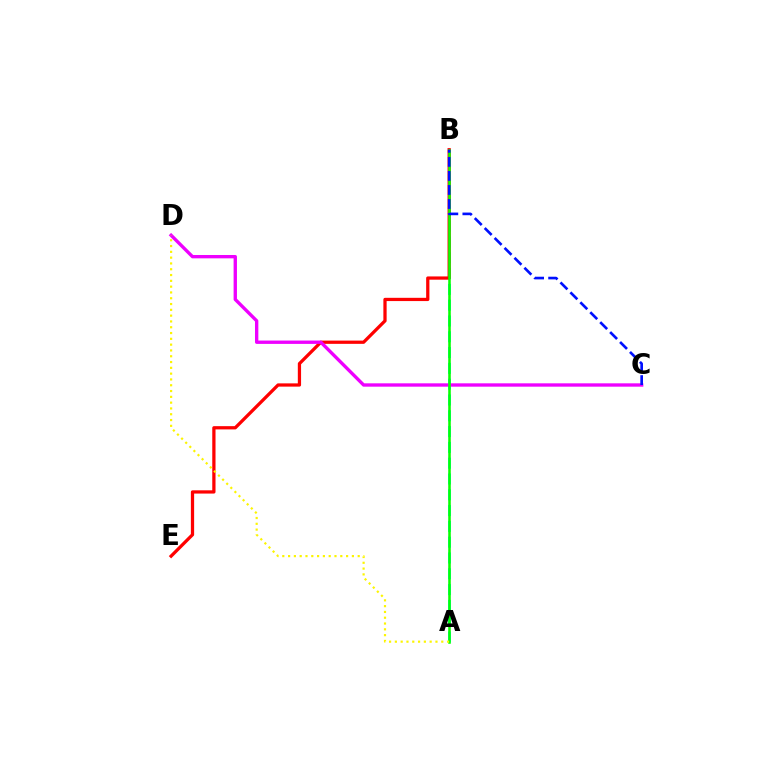{('A', 'B'): [{'color': '#00fff6', 'line_style': 'dashed', 'thickness': 2.15}, {'color': '#08ff00', 'line_style': 'solid', 'thickness': 1.84}], ('B', 'E'): [{'color': '#ff0000', 'line_style': 'solid', 'thickness': 2.34}], ('C', 'D'): [{'color': '#ee00ff', 'line_style': 'solid', 'thickness': 2.41}], ('B', 'C'): [{'color': '#0010ff', 'line_style': 'dashed', 'thickness': 1.91}], ('A', 'D'): [{'color': '#fcf500', 'line_style': 'dotted', 'thickness': 1.58}]}